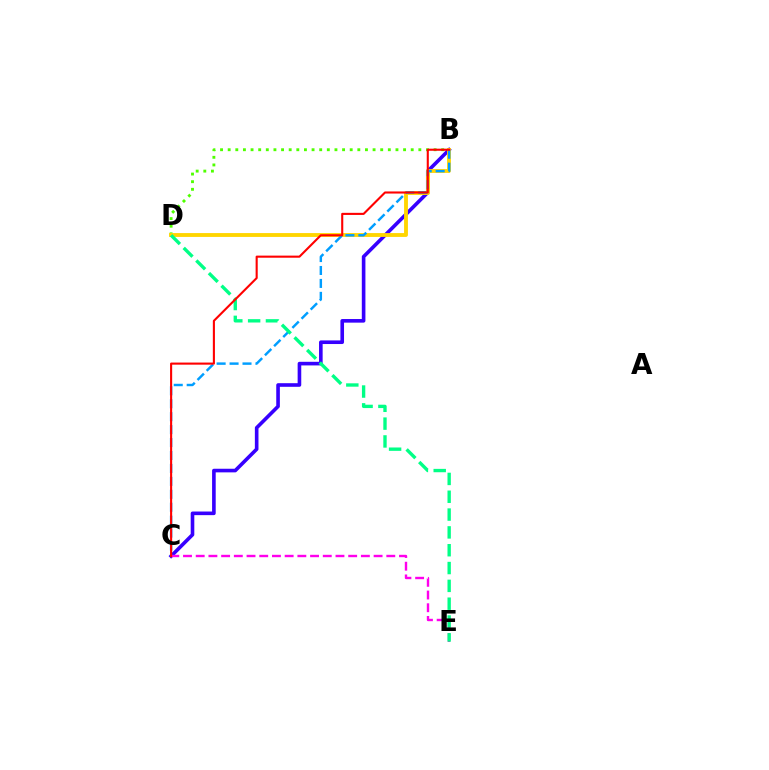{('B', 'C'): [{'color': '#3700ff', 'line_style': 'solid', 'thickness': 2.6}, {'color': '#009eff', 'line_style': 'dashed', 'thickness': 1.76}, {'color': '#ff0000', 'line_style': 'solid', 'thickness': 1.51}], ('B', 'D'): [{'color': '#4fff00', 'line_style': 'dotted', 'thickness': 2.07}, {'color': '#ffd500', 'line_style': 'solid', 'thickness': 2.77}], ('C', 'E'): [{'color': '#ff00ed', 'line_style': 'dashed', 'thickness': 1.73}], ('D', 'E'): [{'color': '#00ff86', 'line_style': 'dashed', 'thickness': 2.42}]}